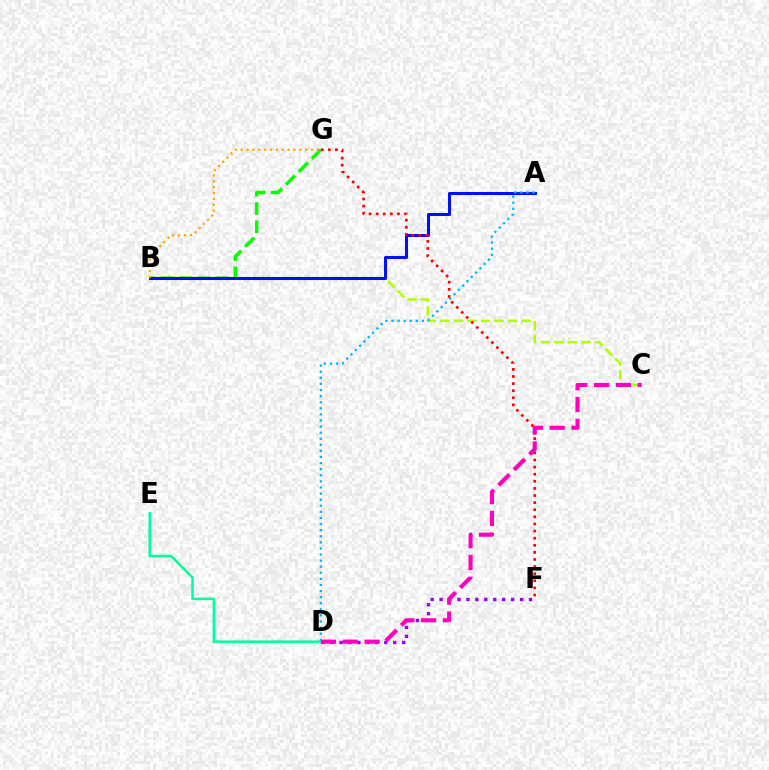{('B', 'G'): [{'color': '#08ff00', 'line_style': 'dashed', 'thickness': 2.49}, {'color': '#ffa500', 'line_style': 'dotted', 'thickness': 1.59}], ('B', 'C'): [{'color': '#b3ff00', 'line_style': 'dashed', 'thickness': 1.84}], ('D', 'E'): [{'color': '#00ff9d', 'line_style': 'solid', 'thickness': 1.82}], ('A', 'B'): [{'color': '#0010ff', 'line_style': 'solid', 'thickness': 2.19}], ('F', 'G'): [{'color': '#ff0000', 'line_style': 'dotted', 'thickness': 1.93}], ('D', 'F'): [{'color': '#9b00ff', 'line_style': 'dotted', 'thickness': 2.43}], ('C', 'D'): [{'color': '#ff00bd', 'line_style': 'dashed', 'thickness': 2.96}], ('A', 'D'): [{'color': '#00b5ff', 'line_style': 'dotted', 'thickness': 1.66}]}